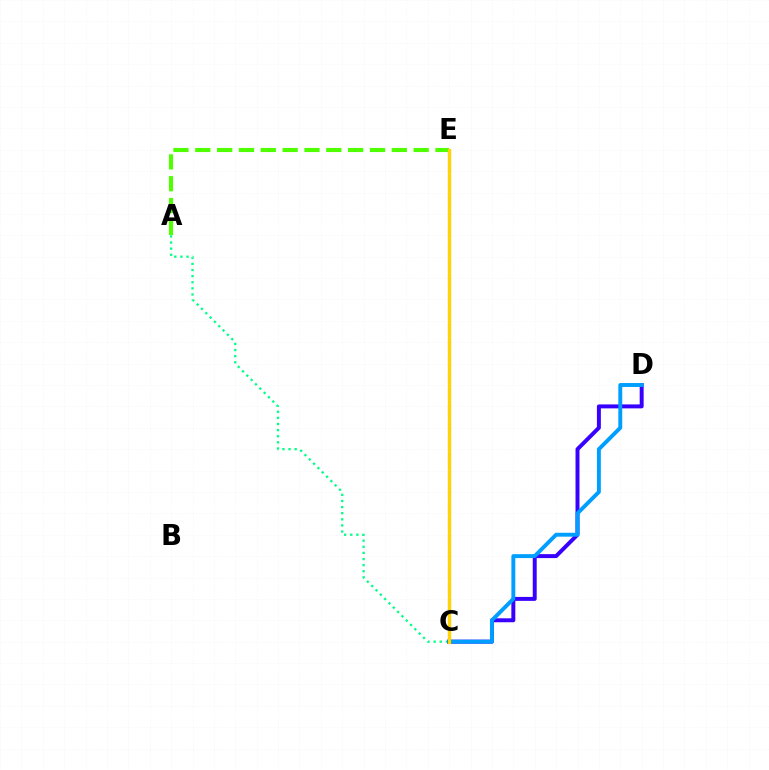{('A', 'C'): [{'color': '#00ff86', 'line_style': 'dotted', 'thickness': 1.66}], ('C', 'D'): [{'color': '#3700ff', 'line_style': 'solid', 'thickness': 2.85}, {'color': '#009eff', 'line_style': 'solid', 'thickness': 2.81}], ('A', 'E'): [{'color': '#4fff00', 'line_style': 'dashed', 'thickness': 2.97}], ('C', 'E'): [{'color': '#ff00ed', 'line_style': 'solid', 'thickness': 2.21}, {'color': '#ff0000', 'line_style': 'dashed', 'thickness': 2.2}, {'color': '#ffd500', 'line_style': 'solid', 'thickness': 2.31}]}